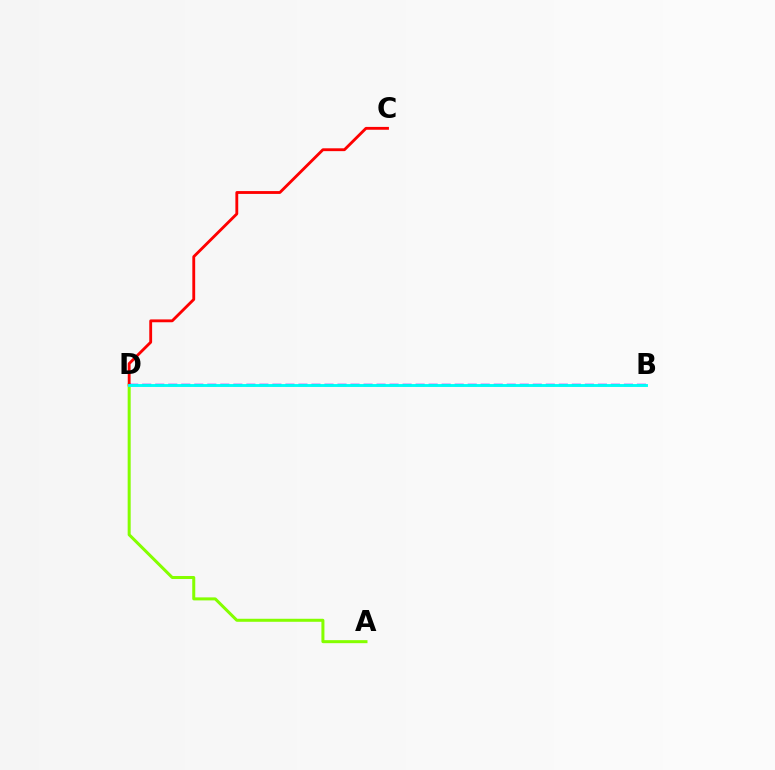{('A', 'D'): [{'color': '#84ff00', 'line_style': 'solid', 'thickness': 2.17}], ('C', 'D'): [{'color': '#ff0000', 'line_style': 'solid', 'thickness': 2.05}], ('B', 'D'): [{'color': '#7200ff', 'line_style': 'dashed', 'thickness': 1.77}, {'color': '#00fff6', 'line_style': 'solid', 'thickness': 2.09}]}